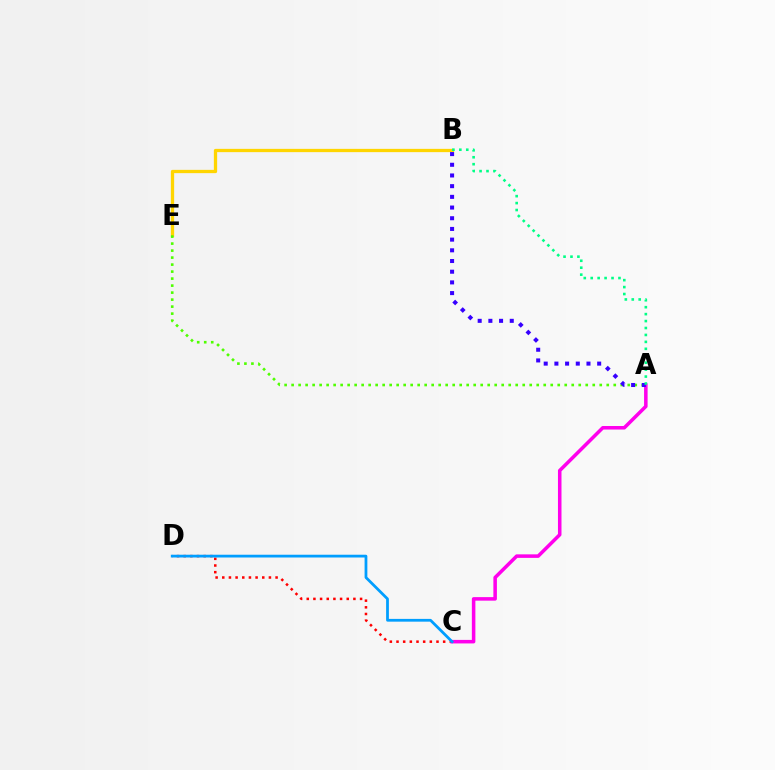{('B', 'E'): [{'color': '#ffd500', 'line_style': 'solid', 'thickness': 2.36}], ('C', 'D'): [{'color': '#ff0000', 'line_style': 'dotted', 'thickness': 1.81}, {'color': '#009eff', 'line_style': 'solid', 'thickness': 1.99}], ('A', 'C'): [{'color': '#ff00ed', 'line_style': 'solid', 'thickness': 2.54}], ('A', 'E'): [{'color': '#4fff00', 'line_style': 'dotted', 'thickness': 1.9}], ('A', 'B'): [{'color': '#3700ff', 'line_style': 'dotted', 'thickness': 2.91}, {'color': '#00ff86', 'line_style': 'dotted', 'thickness': 1.88}]}